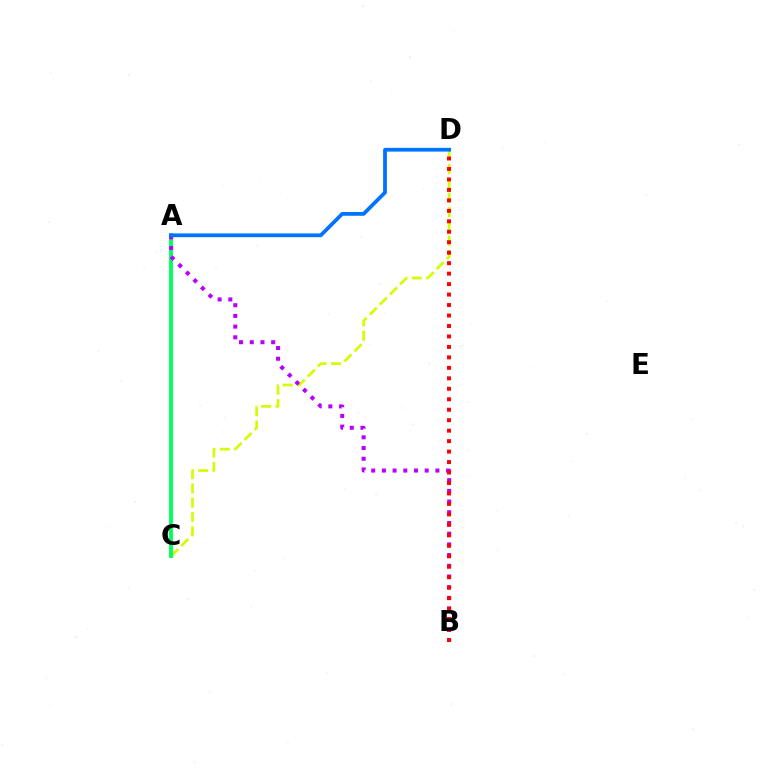{('C', 'D'): [{'color': '#d1ff00', 'line_style': 'dashed', 'thickness': 1.94}], ('A', 'C'): [{'color': '#00ff5c', 'line_style': 'solid', 'thickness': 2.79}], ('A', 'B'): [{'color': '#b900ff', 'line_style': 'dotted', 'thickness': 2.91}], ('B', 'D'): [{'color': '#ff0000', 'line_style': 'dotted', 'thickness': 2.84}], ('A', 'D'): [{'color': '#0074ff', 'line_style': 'solid', 'thickness': 2.71}]}